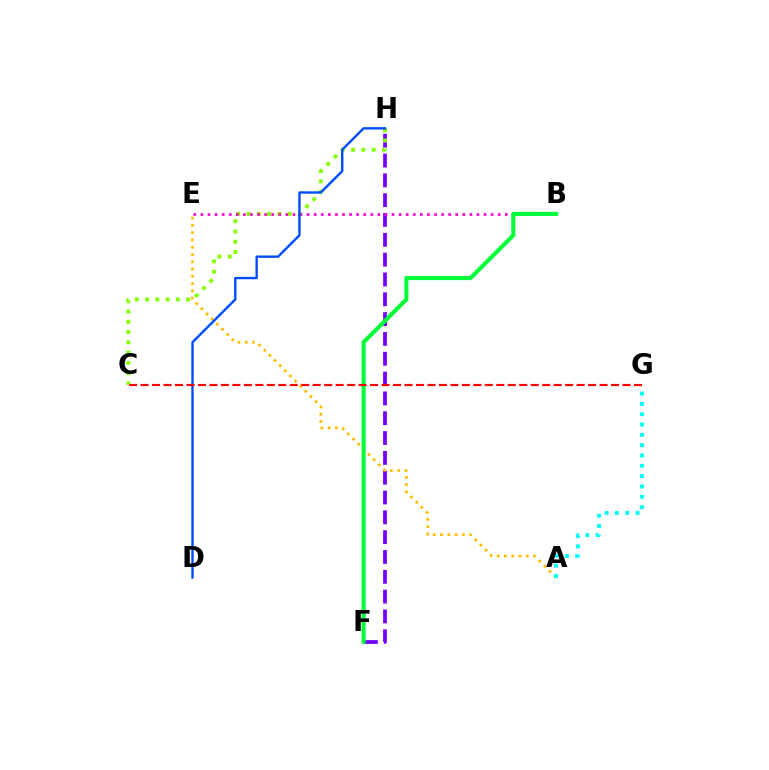{('F', 'H'): [{'color': '#7200ff', 'line_style': 'dashed', 'thickness': 2.69}], ('C', 'H'): [{'color': '#84ff00', 'line_style': 'dotted', 'thickness': 2.79}], ('A', 'E'): [{'color': '#ffbd00', 'line_style': 'dotted', 'thickness': 1.98}], ('B', 'E'): [{'color': '#ff00cf', 'line_style': 'dotted', 'thickness': 1.92}], ('B', 'F'): [{'color': '#00ff39', 'line_style': 'solid', 'thickness': 2.95}], ('A', 'G'): [{'color': '#00fff6', 'line_style': 'dotted', 'thickness': 2.81}], ('D', 'H'): [{'color': '#004bff', 'line_style': 'solid', 'thickness': 1.72}], ('C', 'G'): [{'color': '#ff0000', 'line_style': 'dashed', 'thickness': 1.56}]}